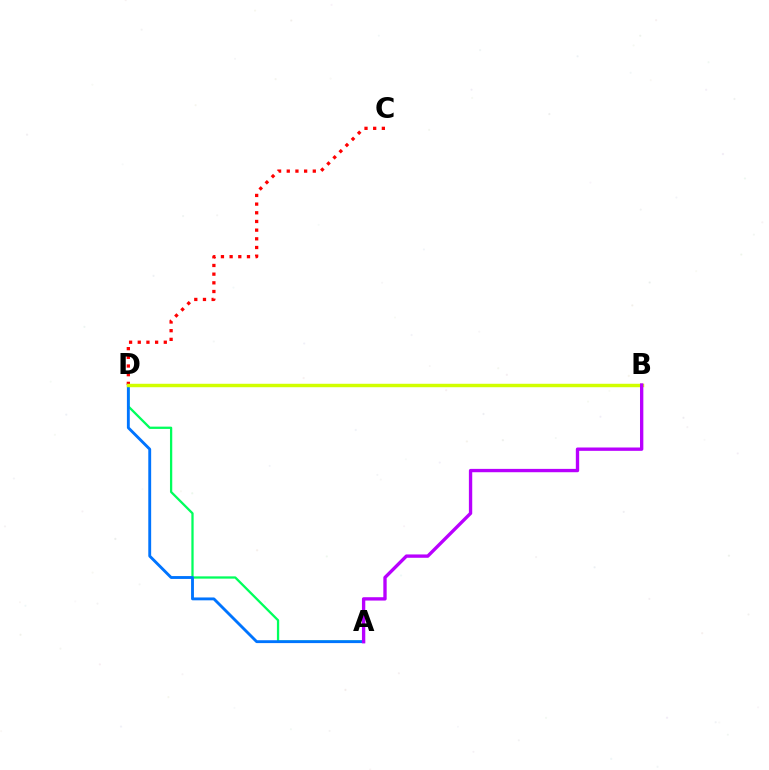{('A', 'D'): [{'color': '#00ff5c', 'line_style': 'solid', 'thickness': 1.64}, {'color': '#0074ff', 'line_style': 'solid', 'thickness': 2.06}], ('C', 'D'): [{'color': '#ff0000', 'line_style': 'dotted', 'thickness': 2.36}], ('B', 'D'): [{'color': '#d1ff00', 'line_style': 'solid', 'thickness': 2.48}], ('A', 'B'): [{'color': '#b900ff', 'line_style': 'solid', 'thickness': 2.41}]}